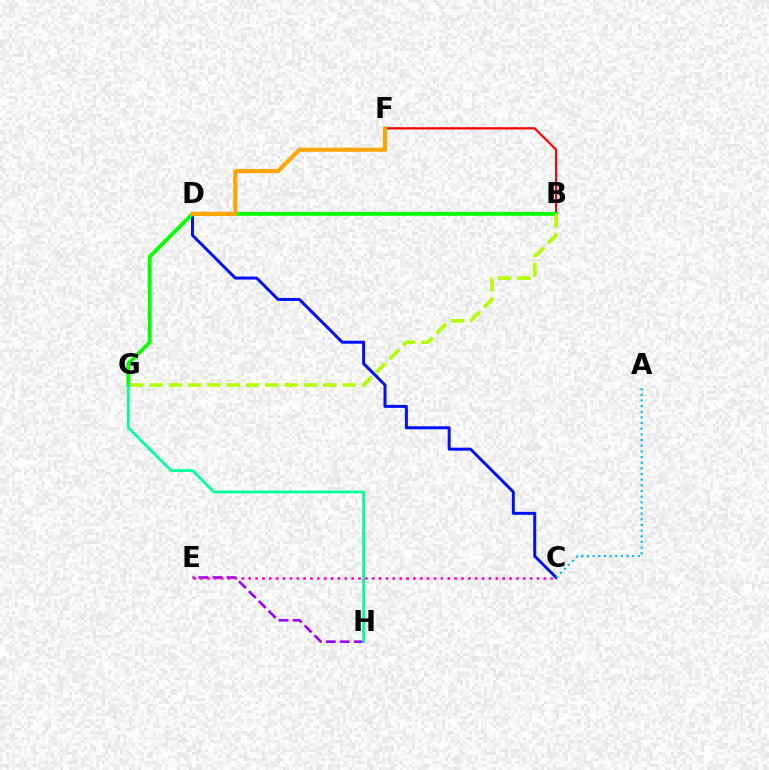{('E', 'H'): [{'color': '#9b00ff', 'line_style': 'dashed', 'thickness': 1.9}], ('C', 'D'): [{'color': '#0010ff', 'line_style': 'solid', 'thickness': 2.15}], ('B', 'F'): [{'color': '#ff0000', 'line_style': 'solid', 'thickness': 1.62}], ('C', 'E'): [{'color': '#ff00bd', 'line_style': 'dotted', 'thickness': 1.87}], ('B', 'G'): [{'color': '#08ff00', 'line_style': 'solid', 'thickness': 2.77}, {'color': '#b3ff00', 'line_style': 'dashed', 'thickness': 2.62}], ('D', 'F'): [{'color': '#ffa500', 'line_style': 'solid', 'thickness': 2.95}], ('G', 'H'): [{'color': '#00ff9d', 'line_style': 'solid', 'thickness': 2.03}], ('A', 'C'): [{'color': '#00b5ff', 'line_style': 'dotted', 'thickness': 1.54}]}